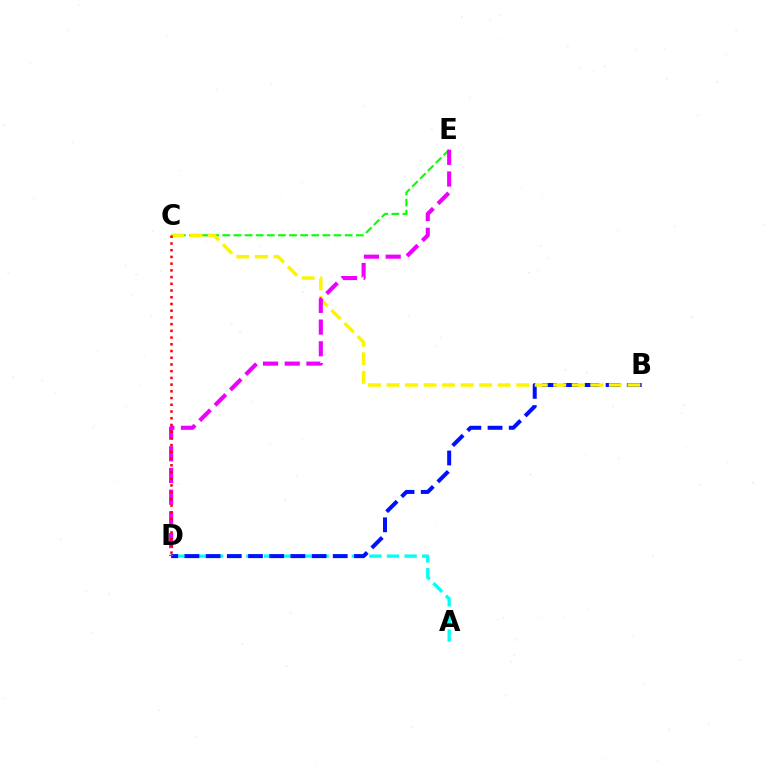{('C', 'E'): [{'color': '#08ff00', 'line_style': 'dashed', 'thickness': 1.51}], ('A', 'D'): [{'color': '#00fff6', 'line_style': 'dashed', 'thickness': 2.39}], ('B', 'D'): [{'color': '#0010ff', 'line_style': 'dashed', 'thickness': 2.88}], ('B', 'C'): [{'color': '#fcf500', 'line_style': 'dashed', 'thickness': 2.52}], ('D', 'E'): [{'color': '#ee00ff', 'line_style': 'dashed', 'thickness': 2.95}], ('C', 'D'): [{'color': '#ff0000', 'line_style': 'dotted', 'thickness': 1.83}]}